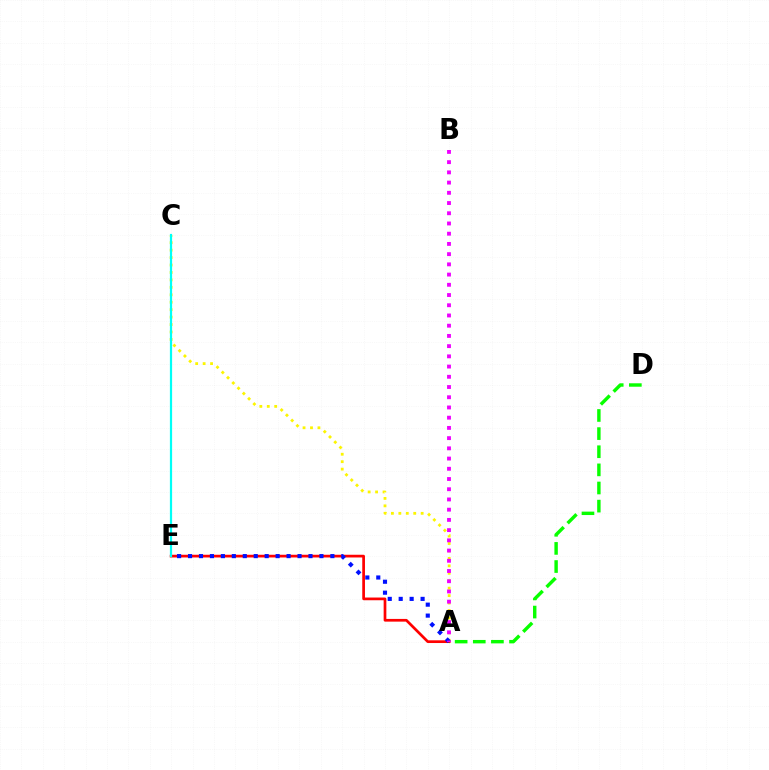{('A', 'C'): [{'color': '#fcf500', 'line_style': 'dotted', 'thickness': 2.02}], ('A', 'E'): [{'color': '#ff0000', 'line_style': 'solid', 'thickness': 1.95}, {'color': '#0010ff', 'line_style': 'dotted', 'thickness': 2.98}], ('C', 'E'): [{'color': '#00fff6', 'line_style': 'solid', 'thickness': 1.6}], ('A', 'D'): [{'color': '#08ff00', 'line_style': 'dashed', 'thickness': 2.46}], ('A', 'B'): [{'color': '#ee00ff', 'line_style': 'dotted', 'thickness': 2.78}]}